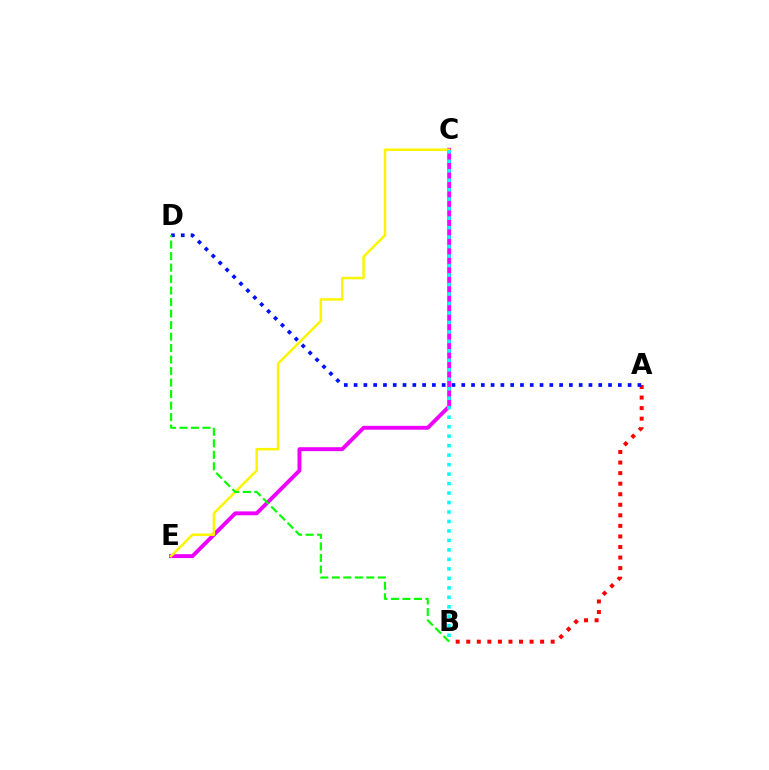{('C', 'E'): [{'color': '#ee00ff', 'line_style': 'solid', 'thickness': 2.81}, {'color': '#fcf500', 'line_style': 'solid', 'thickness': 1.79}], ('A', 'B'): [{'color': '#ff0000', 'line_style': 'dotted', 'thickness': 2.87}], ('B', 'C'): [{'color': '#00fff6', 'line_style': 'dotted', 'thickness': 2.58}], ('A', 'D'): [{'color': '#0010ff', 'line_style': 'dotted', 'thickness': 2.66}], ('B', 'D'): [{'color': '#08ff00', 'line_style': 'dashed', 'thickness': 1.56}]}